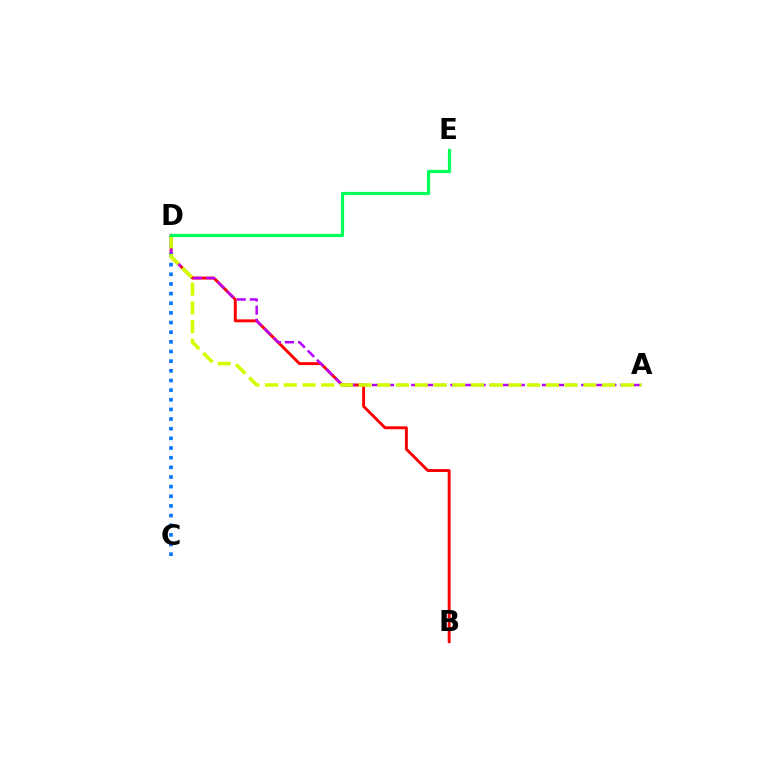{('B', 'D'): [{'color': '#ff0000', 'line_style': 'solid', 'thickness': 2.1}], ('A', 'D'): [{'color': '#b900ff', 'line_style': 'dashed', 'thickness': 1.78}, {'color': '#d1ff00', 'line_style': 'dashed', 'thickness': 2.54}], ('C', 'D'): [{'color': '#0074ff', 'line_style': 'dotted', 'thickness': 2.62}], ('D', 'E'): [{'color': '#00ff5c', 'line_style': 'solid', 'thickness': 2.3}]}